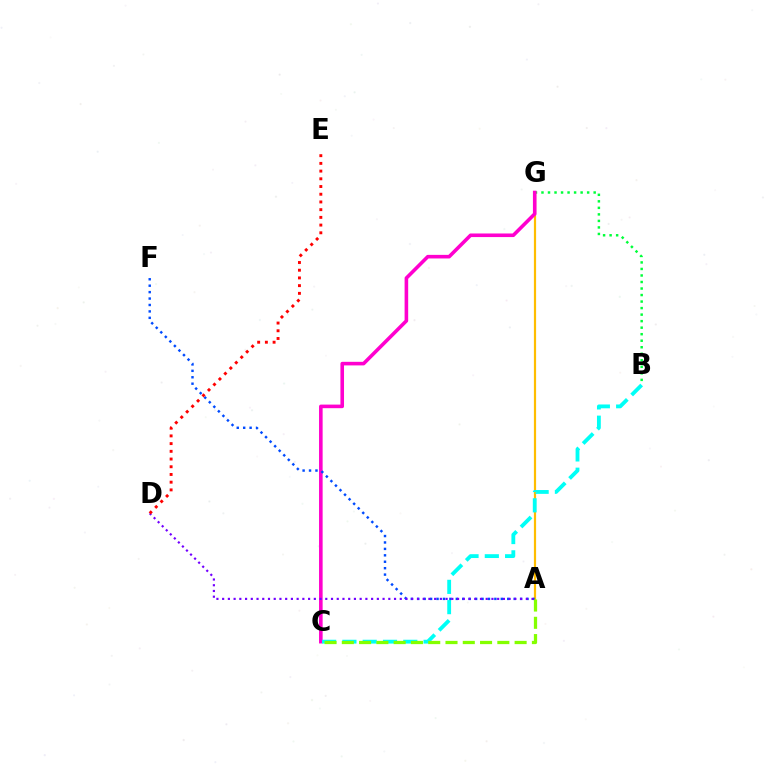{('B', 'G'): [{'color': '#00ff39', 'line_style': 'dotted', 'thickness': 1.77}], ('A', 'G'): [{'color': '#ffbd00', 'line_style': 'solid', 'thickness': 1.59}], ('C', 'G'): [{'color': '#ff00cf', 'line_style': 'solid', 'thickness': 2.59}], ('B', 'C'): [{'color': '#00fff6', 'line_style': 'dashed', 'thickness': 2.76}], ('A', 'F'): [{'color': '#004bff', 'line_style': 'dotted', 'thickness': 1.75}], ('A', 'C'): [{'color': '#84ff00', 'line_style': 'dashed', 'thickness': 2.35}], ('A', 'D'): [{'color': '#7200ff', 'line_style': 'dotted', 'thickness': 1.56}], ('D', 'E'): [{'color': '#ff0000', 'line_style': 'dotted', 'thickness': 2.1}]}